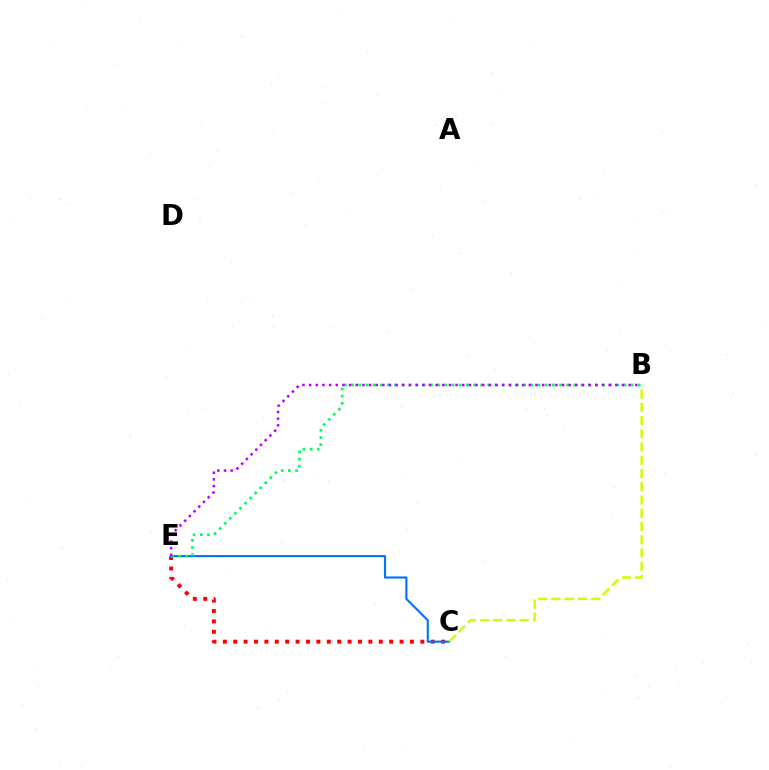{('C', 'E'): [{'color': '#ff0000', 'line_style': 'dotted', 'thickness': 2.82}, {'color': '#0074ff', 'line_style': 'solid', 'thickness': 1.54}], ('B', 'C'): [{'color': '#d1ff00', 'line_style': 'dashed', 'thickness': 1.8}], ('B', 'E'): [{'color': '#00ff5c', 'line_style': 'dotted', 'thickness': 1.95}, {'color': '#b900ff', 'line_style': 'dotted', 'thickness': 1.81}]}